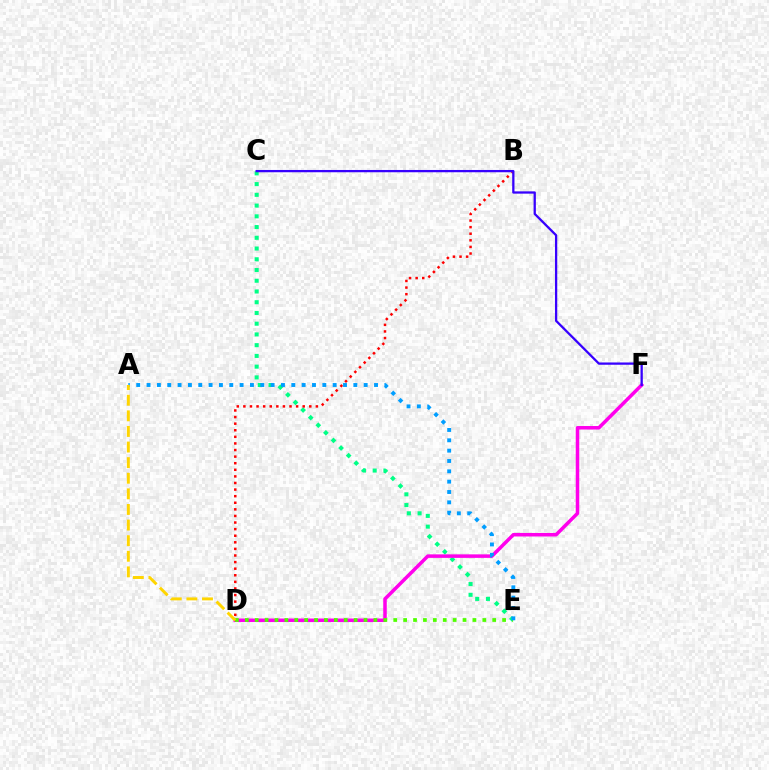{('C', 'E'): [{'color': '#00ff86', 'line_style': 'dotted', 'thickness': 2.92}], ('D', 'F'): [{'color': '#ff00ed', 'line_style': 'solid', 'thickness': 2.53}], ('D', 'E'): [{'color': '#4fff00', 'line_style': 'dotted', 'thickness': 2.69}], ('A', 'E'): [{'color': '#009eff', 'line_style': 'dotted', 'thickness': 2.81}], ('B', 'D'): [{'color': '#ff0000', 'line_style': 'dotted', 'thickness': 1.79}], ('C', 'F'): [{'color': '#3700ff', 'line_style': 'solid', 'thickness': 1.64}], ('A', 'D'): [{'color': '#ffd500', 'line_style': 'dashed', 'thickness': 2.12}]}